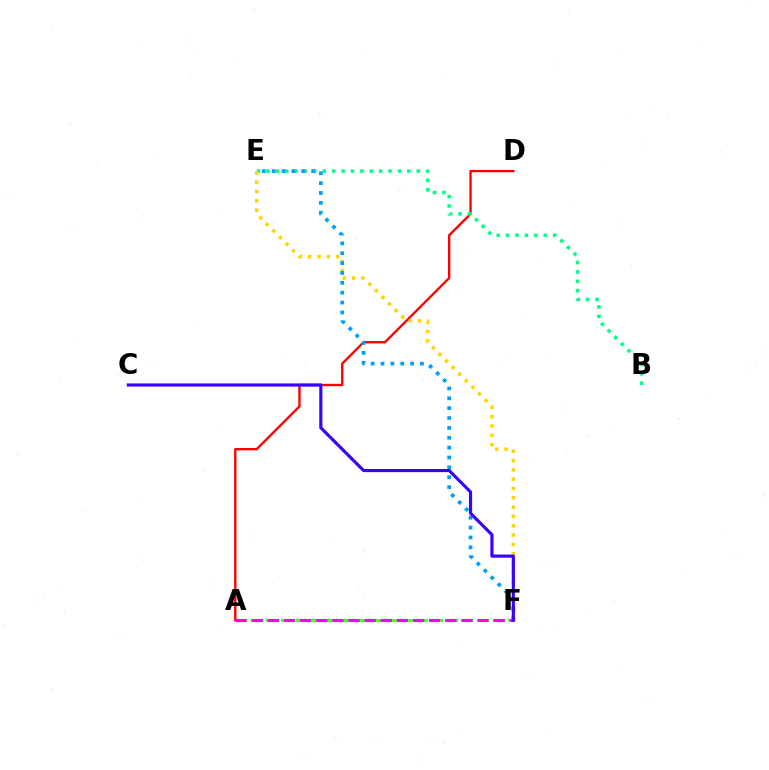{('A', 'D'): [{'color': '#ff0000', 'line_style': 'solid', 'thickness': 1.69}], ('B', 'E'): [{'color': '#00ff86', 'line_style': 'dotted', 'thickness': 2.55}], ('E', 'F'): [{'color': '#ffd500', 'line_style': 'dotted', 'thickness': 2.53}, {'color': '#009eff', 'line_style': 'dotted', 'thickness': 2.68}], ('A', 'F'): [{'color': '#4fff00', 'line_style': 'dashed', 'thickness': 2.06}, {'color': '#ff00ed', 'line_style': 'dashed', 'thickness': 2.19}], ('C', 'F'): [{'color': '#3700ff', 'line_style': 'solid', 'thickness': 2.27}]}